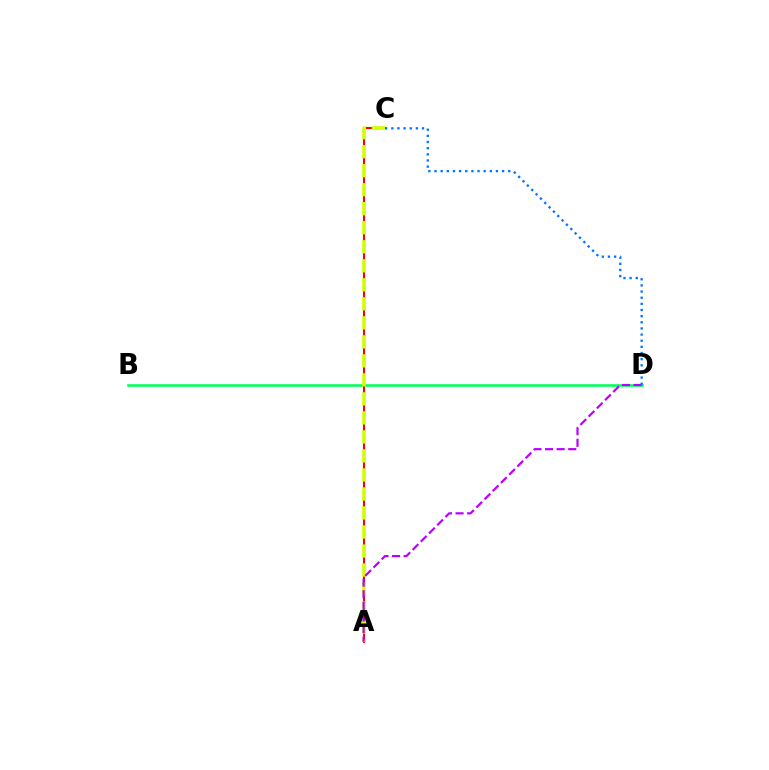{('B', 'D'): [{'color': '#00ff5c', 'line_style': 'solid', 'thickness': 1.85}], ('A', 'C'): [{'color': '#ff0000', 'line_style': 'solid', 'thickness': 1.51}, {'color': '#d1ff00', 'line_style': 'dashed', 'thickness': 2.58}], ('A', 'D'): [{'color': '#b900ff', 'line_style': 'dashed', 'thickness': 1.58}], ('C', 'D'): [{'color': '#0074ff', 'line_style': 'dotted', 'thickness': 1.67}]}